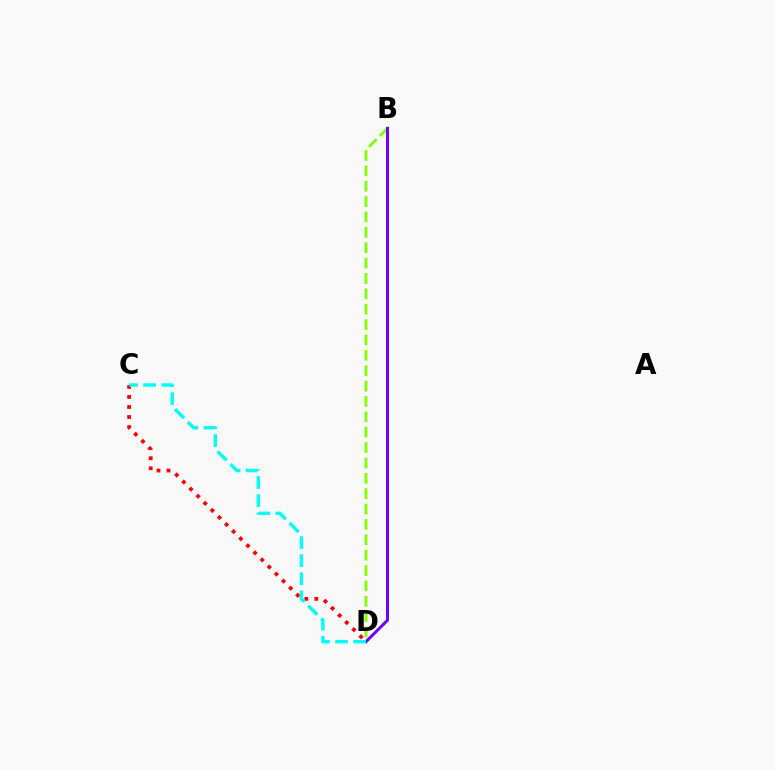{('B', 'D'): [{'color': '#84ff00', 'line_style': 'dashed', 'thickness': 2.09}, {'color': '#7200ff', 'line_style': 'solid', 'thickness': 2.16}], ('C', 'D'): [{'color': '#ff0000', 'line_style': 'dotted', 'thickness': 2.73}, {'color': '#00fff6', 'line_style': 'dashed', 'thickness': 2.46}]}